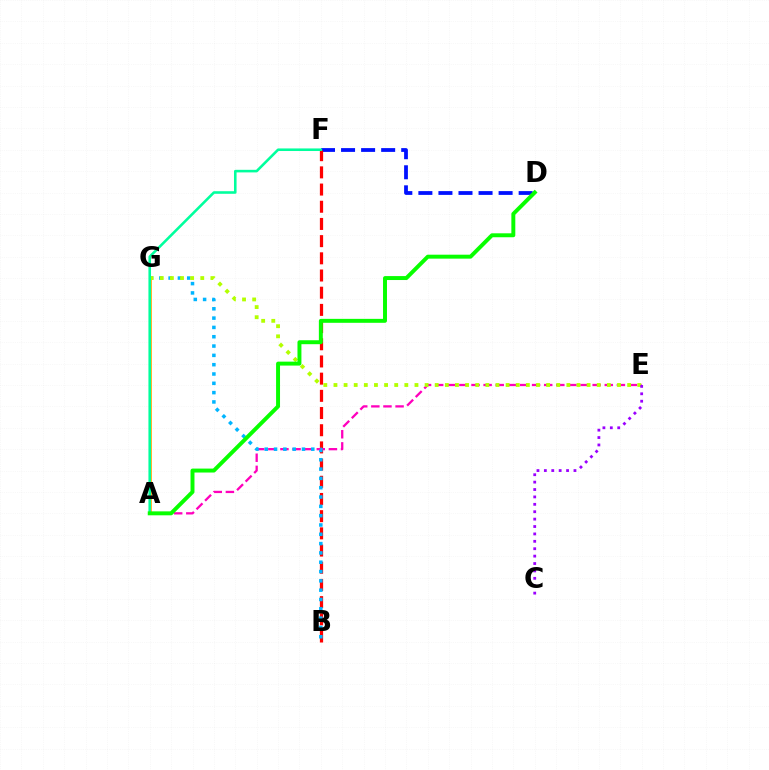{('D', 'F'): [{'color': '#0010ff', 'line_style': 'dashed', 'thickness': 2.72}], ('B', 'F'): [{'color': '#ff0000', 'line_style': 'dashed', 'thickness': 2.34}], ('A', 'E'): [{'color': '#ff00bd', 'line_style': 'dashed', 'thickness': 1.65}], ('B', 'G'): [{'color': '#00b5ff', 'line_style': 'dotted', 'thickness': 2.53}], ('A', 'G'): [{'color': '#ffa500', 'line_style': 'solid', 'thickness': 1.9}], ('E', 'G'): [{'color': '#b3ff00', 'line_style': 'dotted', 'thickness': 2.75}], ('A', 'F'): [{'color': '#00ff9d', 'line_style': 'solid', 'thickness': 1.86}], ('A', 'D'): [{'color': '#08ff00', 'line_style': 'solid', 'thickness': 2.84}], ('C', 'E'): [{'color': '#9b00ff', 'line_style': 'dotted', 'thickness': 2.01}]}